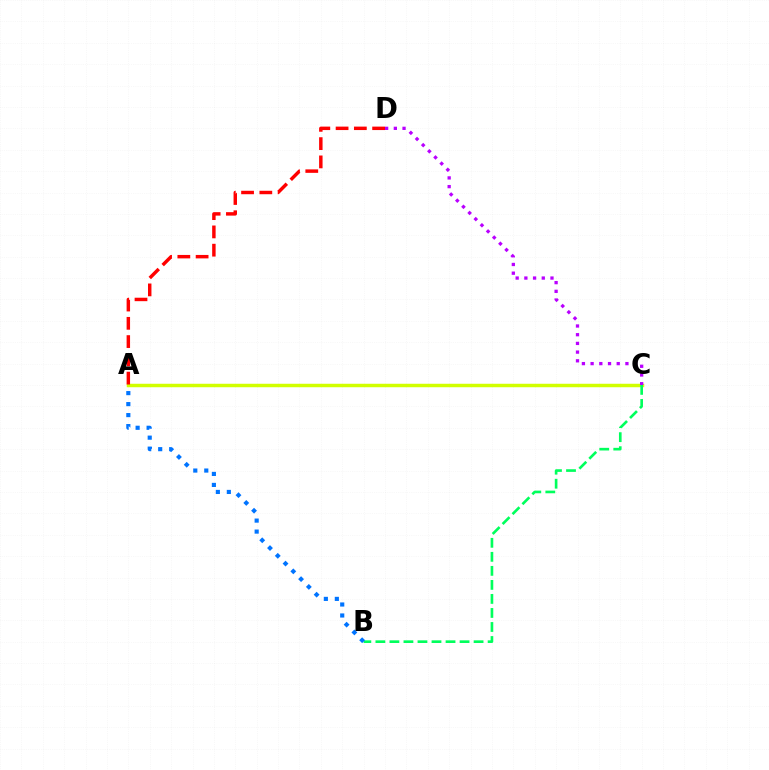{('A', 'C'): [{'color': '#d1ff00', 'line_style': 'solid', 'thickness': 2.51}], ('C', 'D'): [{'color': '#b900ff', 'line_style': 'dotted', 'thickness': 2.36}], ('A', 'D'): [{'color': '#ff0000', 'line_style': 'dashed', 'thickness': 2.48}], ('B', 'C'): [{'color': '#00ff5c', 'line_style': 'dashed', 'thickness': 1.91}], ('A', 'B'): [{'color': '#0074ff', 'line_style': 'dotted', 'thickness': 2.99}]}